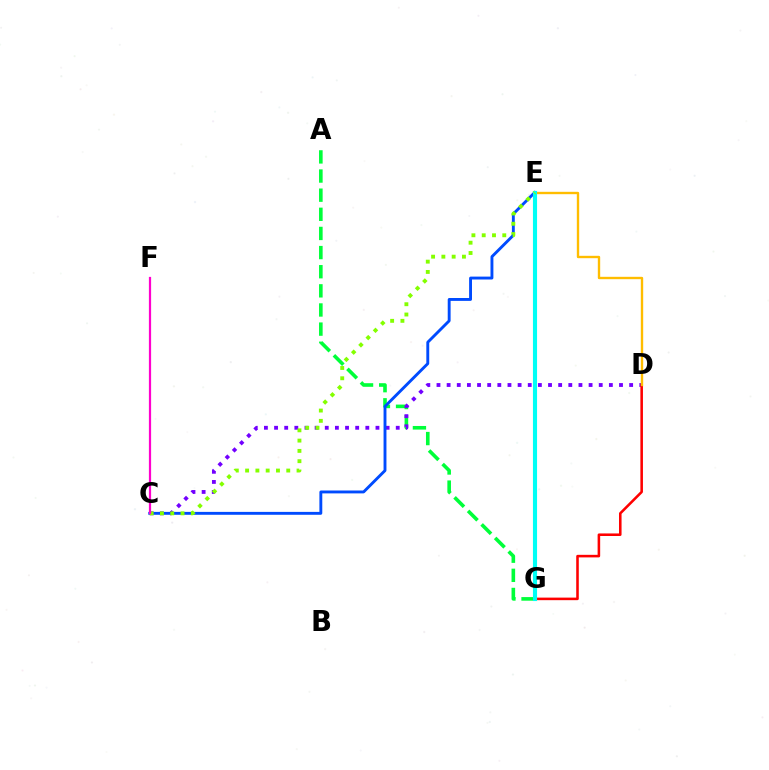{('A', 'G'): [{'color': '#00ff39', 'line_style': 'dashed', 'thickness': 2.6}], ('C', 'D'): [{'color': '#7200ff', 'line_style': 'dotted', 'thickness': 2.76}], ('C', 'E'): [{'color': '#004bff', 'line_style': 'solid', 'thickness': 2.08}, {'color': '#84ff00', 'line_style': 'dotted', 'thickness': 2.79}], ('D', 'G'): [{'color': '#ff0000', 'line_style': 'solid', 'thickness': 1.85}], ('D', 'E'): [{'color': '#ffbd00', 'line_style': 'solid', 'thickness': 1.7}], ('E', 'G'): [{'color': '#00fff6', 'line_style': 'solid', 'thickness': 2.97}], ('C', 'F'): [{'color': '#ff00cf', 'line_style': 'solid', 'thickness': 1.59}]}